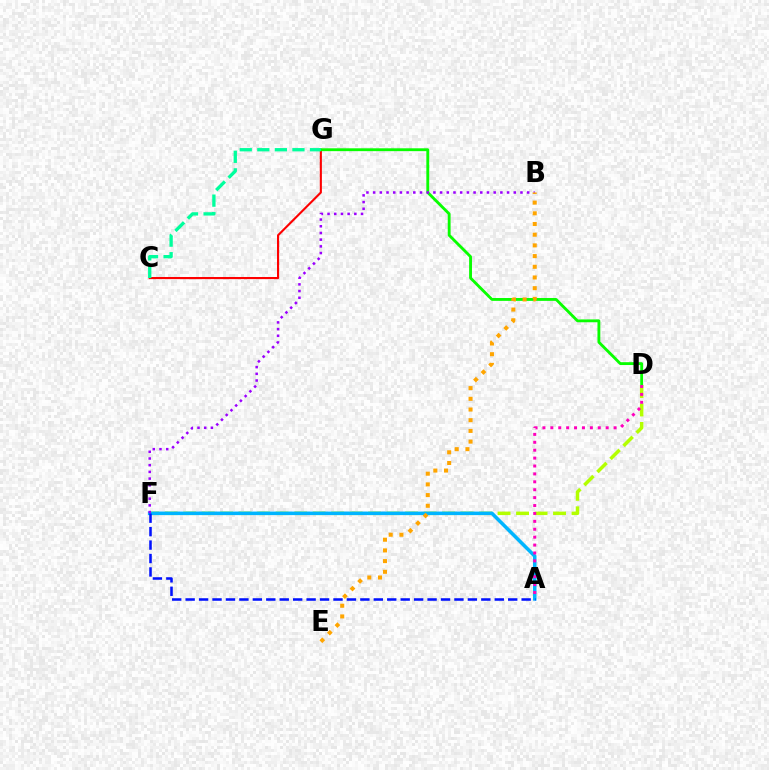{('C', 'G'): [{'color': '#ff0000', 'line_style': 'solid', 'thickness': 1.53}, {'color': '#00ff9d', 'line_style': 'dashed', 'thickness': 2.39}], ('D', 'G'): [{'color': '#08ff00', 'line_style': 'solid', 'thickness': 2.05}], ('D', 'F'): [{'color': '#b3ff00', 'line_style': 'dashed', 'thickness': 2.51}], ('A', 'F'): [{'color': '#00b5ff', 'line_style': 'solid', 'thickness': 2.55}, {'color': '#0010ff', 'line_style': 'dashed', 'thickness': 1.83}], ('A', 'D'): [{'color': '#ff00bd', 'line_style': 'dotted', 'thickness': 2.15}], ('B', 'F'): [{'color': '#9b00ff', 'line_style': 'dotted', 'thickness': 1.82}], ('B', 'E'): [{'color': '#ffa500', 'line_style': 'dotted', 'thickness': 2.91}]}